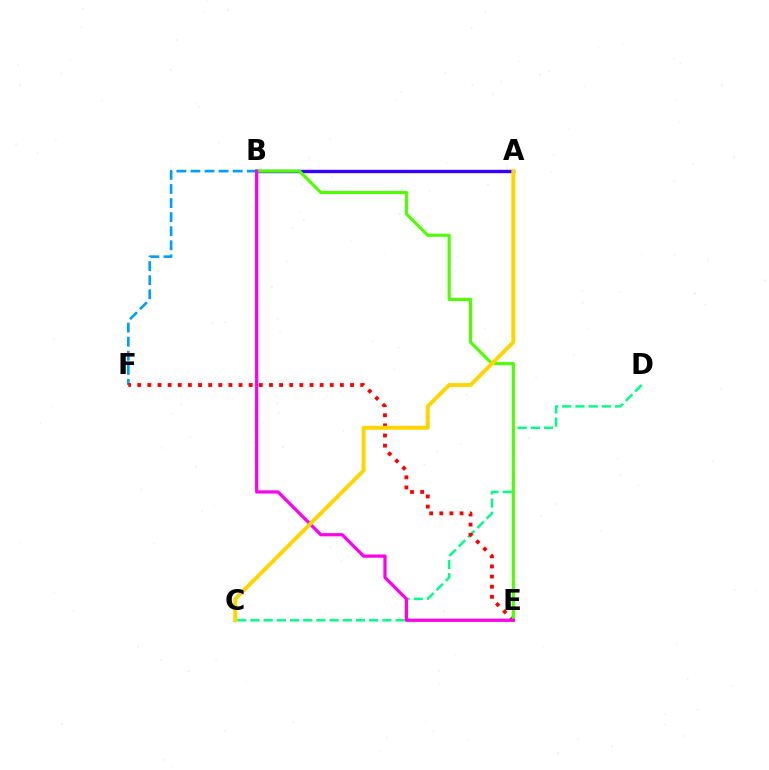{('A', 'B'): [{'color': '#3700ff', 'line_style': 'solid', 'thickness': 2.43}], ('B', 'F'): [{'color': '#009eff', 'line_style': 'dashed', 'thickness': 1.91}], ('C', 'D'): [{'color': '#00ff86', 'line_style': 'dashed', 'thickness': 1.79}], ('E', 'F'): [{'color': '#ff0000', 'line_style': 'dotted', 'thickness': 2.75}], ('B', 'E'): [{'color': '#4fff00', 'line_style': 'solid', 'thickness': 2.26}, {'color': '#ff00ed', 'line_style': 'solid', 'thickness': 2.33}], ('A', 'C'): [{'color': '#ffd500', 'line_style': 'solid', 'thickness': 2.84}]}